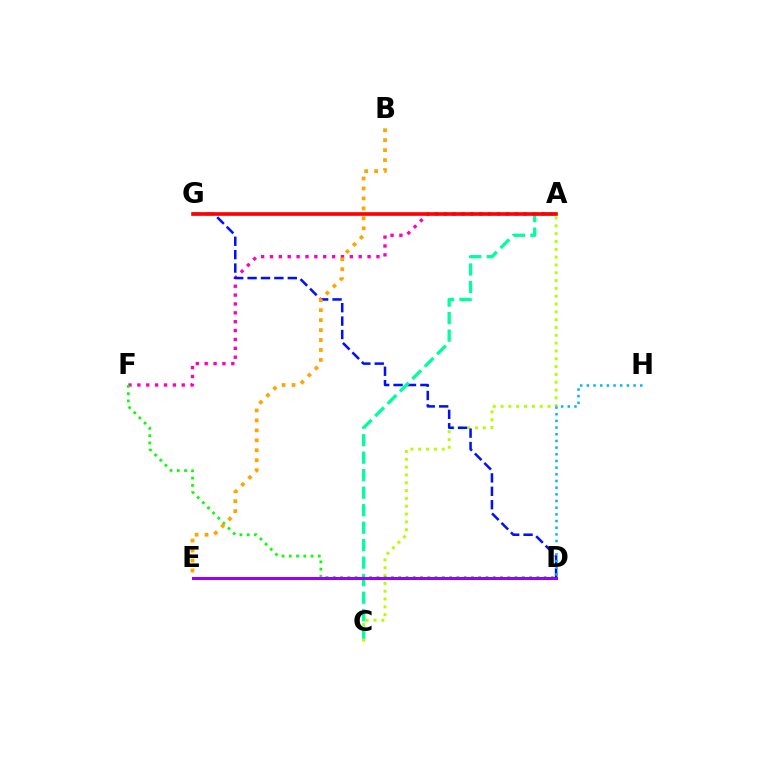{('A', 'F'): [{'color': '#ff00bd', 'line_style': 'dotted', 'thickness': 2.41}], ('A', 'C'): [{'color': '#b3ff00', 'line_style': 'dotted', 'thickness': 2.12}, {'color': '#00ff9d', 'line_style': 'dashed', 'thickness': 2.38}], ('D', 'G'): [{'color': '#0010ff', 'line_style': 'dashed', 'thickness': 1.82}], ('D', 'F'): [{'color': '#08ff00', 'line_style': 'dotted', 'thickness': 1.98}], ('D', 'H'): [{'color': '#00b5ff', 'line_style': 'dotted', 'thickness': 1.81}], ('A', 'G'): [{'color': '#ff0000', 'line_style': 'solid', 'thickness': 2.62}], ('D', 'E'): [{'color': '#9b00ff', 'line_style': 'solid', 'thickness': 2.19}], ('B', 'E'): [{'color': '#ffa500', 'line_style': 'dotted', 'thickness': 2.71}]}